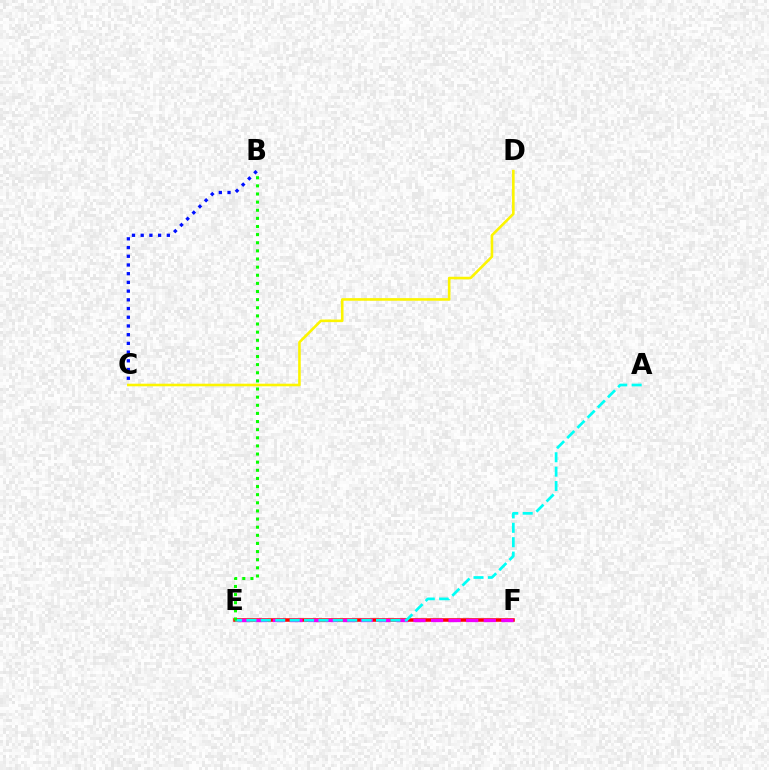{('B', 'C'): [{'color': '#0010ff', 'line_style': 'dotted', 'thickness': 2.37}], ('E', 'F'): [{'color': '#ff0000', 'line_style': 'solid', 'thickness': 2.55}, {'color': '#ee00ff', 'line_style': 'dashed', 'thickness': 2.39}], ('A', 'E'): [{'color': '#00fff6', 'line_style': 'dashed', 'thickness': 1.96}], ('B', 'E'): [{'color': '#08ff00', 'line_style': 'dotted', 'thickness': 2.21}], ('C', 'D'): [{'color': '#fcf500', 'line_style': 'solid', 'thickness': 1.88}]}